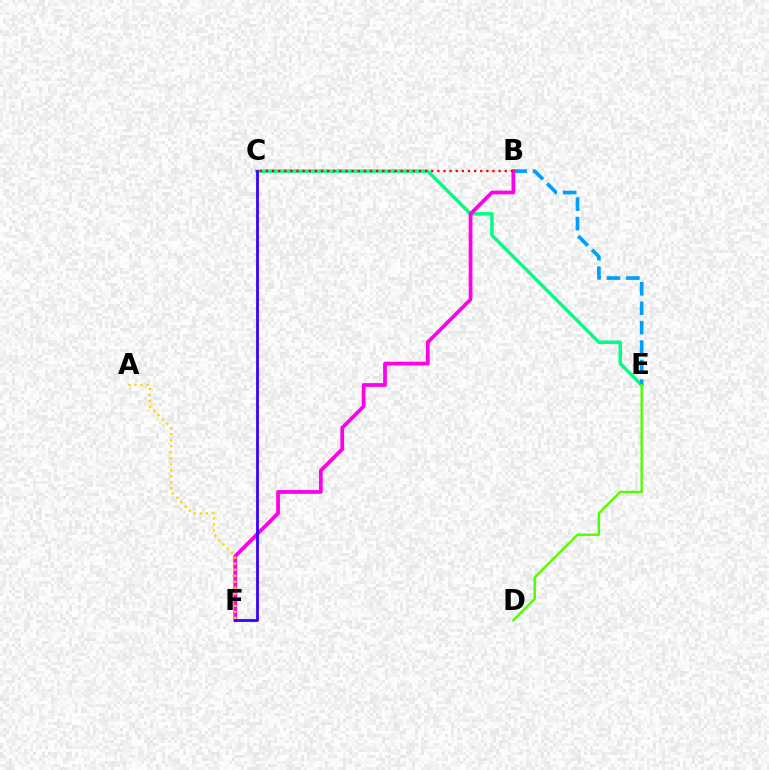{('C', 'E'): [{'color': '#00ff86', 'line_style': 'solid', 'thickness': 2.53}], ('B', 'E'): [{'color': '#009eff', 'line_style': 'dashed', 'thickness': 2.64}], ('B', 'F'): [{'color': '#ff00ed', 'line_style': 'solid', 'thickness': 2.71}], ('B', 'C'): [{'color': '#ff0000', 'line_style': 'dotted', 'thickness': 1.66}], ('D', 'E'): [{'color': '#4fff00', 'line_style': 'solid', 'thickness': 1.74}], ('C', 'F'): [{'color': '#3700ff', 'line_style': 'solid', 'thickness': 2.0}], ('A', 'F'): [{'color': '#ffd500', 'line_style': 'dotted', 'thickness': 1.64}]}